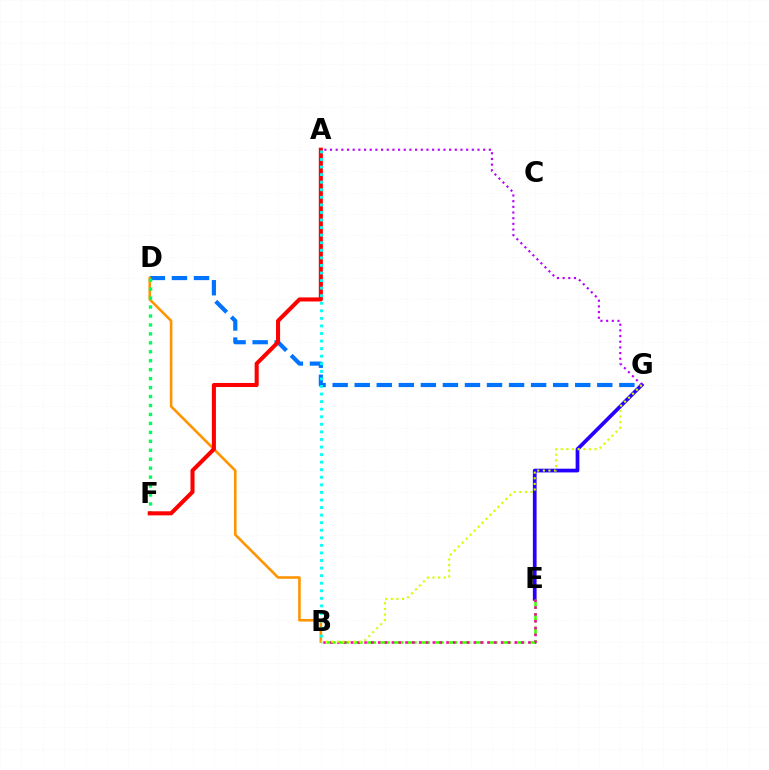{('E', 'G'): [{'color': '#2500ff', 'line_style': 'solid', 'thickness': 2.68}], ('D', 'G'): [{'color': '#0074ff', 'line_style': 'dashed', 'thickness': 3.0}], ('B', 'E'): [{'color': '#3dff00', 'line_style': 'dashed', 'thickness': 1.83}, {'color': '#ff00ac', 'line_style': 'dotted', 'thickness': 1.86}], ('B', 'D'): [{'color': '#ff9400', 'line_style': 'solid', 'thickness': 1.86}], ('D', 'F'): [{'color': '#00ff5c', 'line_style': 'dotted', 'thickness': 2.43}], ('A', 'G'): [{'color': '#b900ff', 'line_style': 'dotted', 'thickness': 1.54}], ('A', 'F'): [{'color': '#ff0000', 'line_style': 'solid', 'thickness': 2.92}], ('B', 'G'): [{'color': '#d1ff00', 'line_style': 'dotted', 'thickness': 1.53}], ('A', 'B'): [{'color': '#00fff6', 'line_style': 'dotted', 'thickness': 2.06}]}